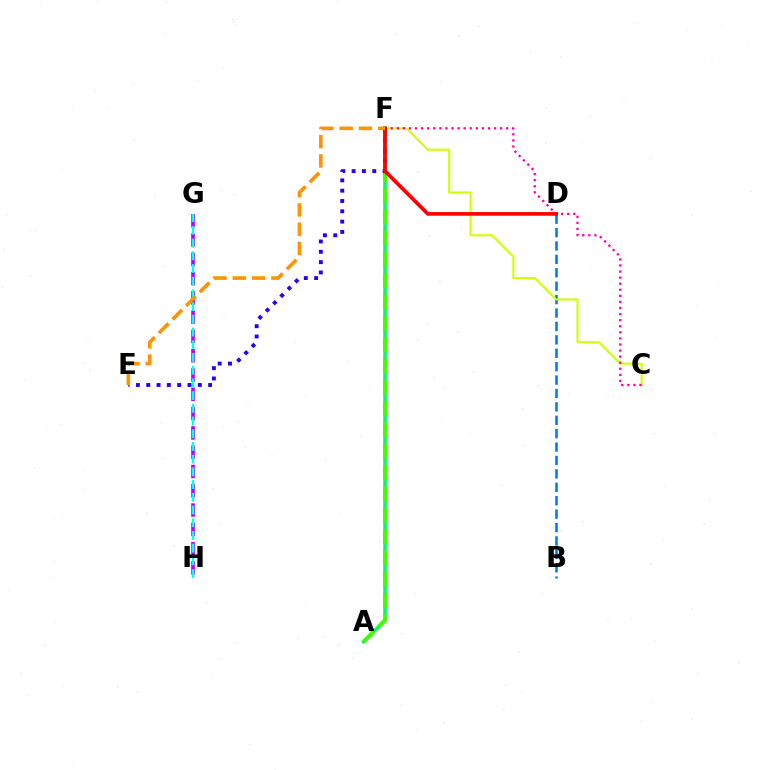{('A', 'F'): [{'color': '#00ff5c', 'line_style': 'solid', 'thickness': 2.55}, {'color': '#3dff00', 'line_style': 'dashed', 'thickness': 2.9}], ('B', 'D'): [{'color': '#0074ff', 'line_style': 'dashed', 'thickness': 1.82}], ('C', 'F'): [{'color': '#d1ff00', 'line_style': 'solid', 'thickness': 1.51}, {'color': '#ff00ac', 'line_style': 'dotted', 'thickness': 1.65}], ('G', 'H'): [{'color': '#b900ff', 'line_style': 'dashed', 'thickness': 2.62}, {'color': '#00fff6', 'line_style': 'dashed', 'thickness': 1.73}], ('E', 'F'): [{'color': '#2500ff', 'line_style': 'dotted', 'thickness': 2.8}, {'color': '#ff9400', 'line_style': 'dashed', 'thickness': 2.62}], ('D', 'F'): [{'color': '#ff0000', 'line_style': 'solid', 'thickness': 2.66}]}